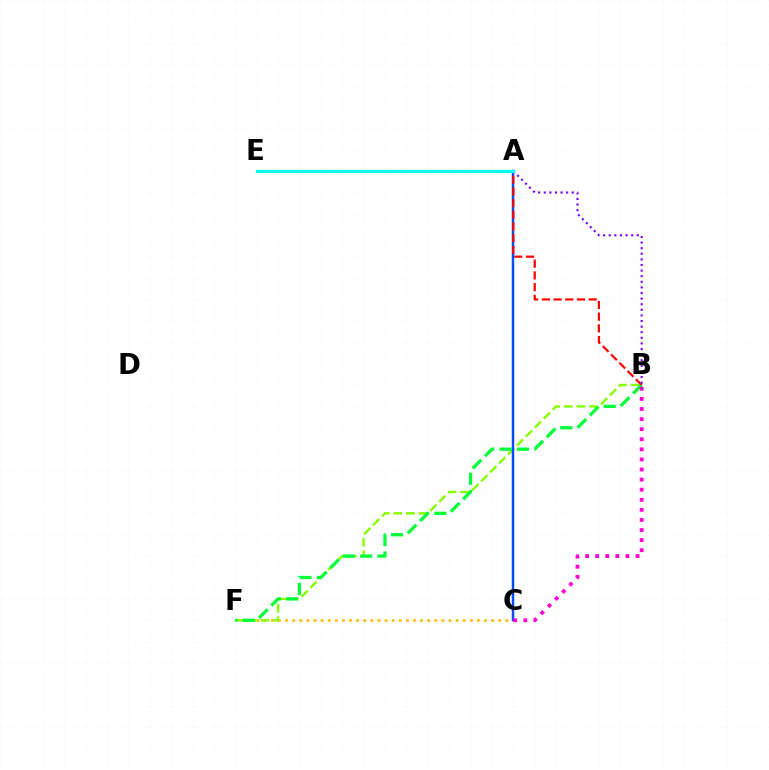{('C', 'F'): [{'color': '#ffbd00', 'line_style': 'dotted', 'thickness': 1.93}], ('B', 'F'): [{'color': '#84ff00', 'line_style': 'dashed', 'thickness': 1.72}, {'color': '#00ff39', 'line_style': 'dashed', 'thickness': 2.36}], ('A', 'C'): [{'color': '#004bff', 'line_style': 'solid', 'thickness': 1.78}], ('B', 'C'): [{'color': '#ff00cf', 'line_style': 'dotted', 'thickness': 2.74}], ('A', 'B'): [{'color': '#ff0000', 'line_style': 'dashed', 'thickness': 1.59}, {'color': '#7200ff', 'line_style': 'dotted', 'thickness': 1.52}], ('A', 'E'): [{'color': '#00fff6', 'line_style': 'solid', 'thickness': 2.25}]}